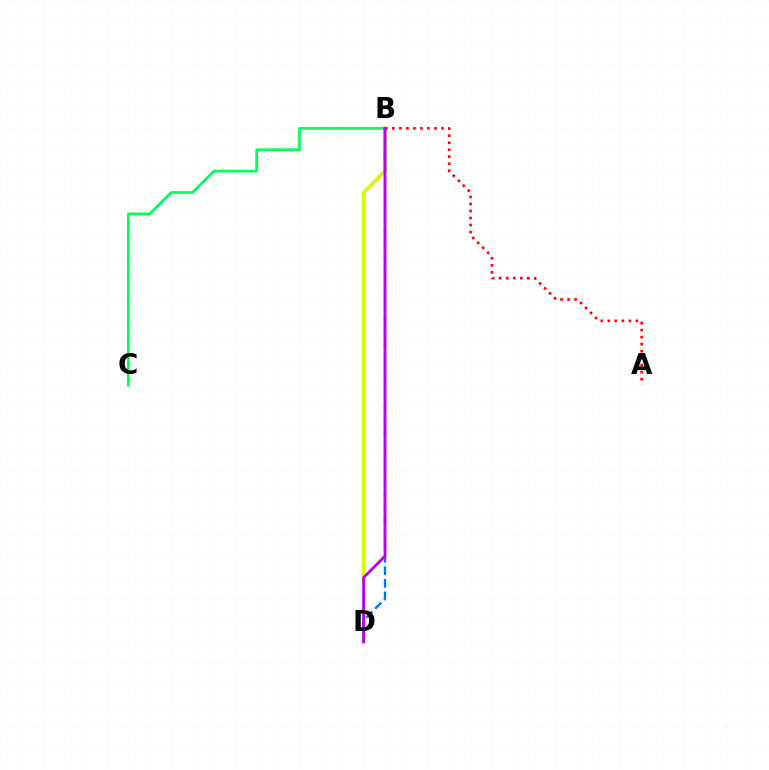{('B', 'D'): [{'color': '#d1ff00', 'line_style': 'solid', 'thickness': 2.7}, {'color': '#0074ff', 'line_style': 'dashed', 'thickness': 1.71}, {'color': '#b900ff', 'line_style': 'solid', 'thickness': 2.02}], ('B', 'C'): [{'color': '#00ff5c', 'line_style': 'solid', 'thickness': 1.95}], ('A', 'B'): [{'color': '#ff0000', 'line_style': 'dotted', 'thickness': 1.91}]}